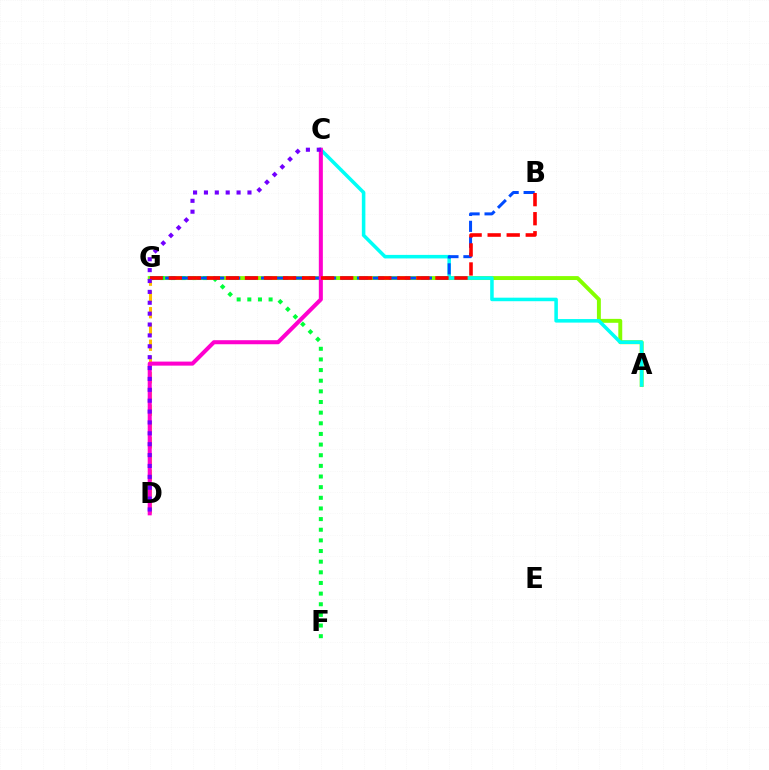{('A', 'G'): [{'color': '#84ff00', 'line_style': 'solid', 'thickness': 2.83}], ('A', 'C'): [{'color': '#00fff6', 'line_style': 'solid', 'thickness': 2.55}], ('F', 'G'): [{'color': '#00ff39', 'line_style': 'dotted', 'thickness': 2.89}], ('D', 'G'): [{'color': '#ffbd00', 'line_style': 'dashed', 'thickness': 2.21}], ('B', 'G'): [{'color': '#004bff', 'line_style': 'dashed', 'thickness': 2.17}, {'color': '#ff0000', 'line_style': 'dashed', 'thickness': 2.59}], ('C', 'D'): [{'color': '#ff00cf', 'line_style': 'solid', 'thickness': 2.91}, {'color': '#7200ff', 'line_style': 'dotted', 'thickness': 2.96}]}